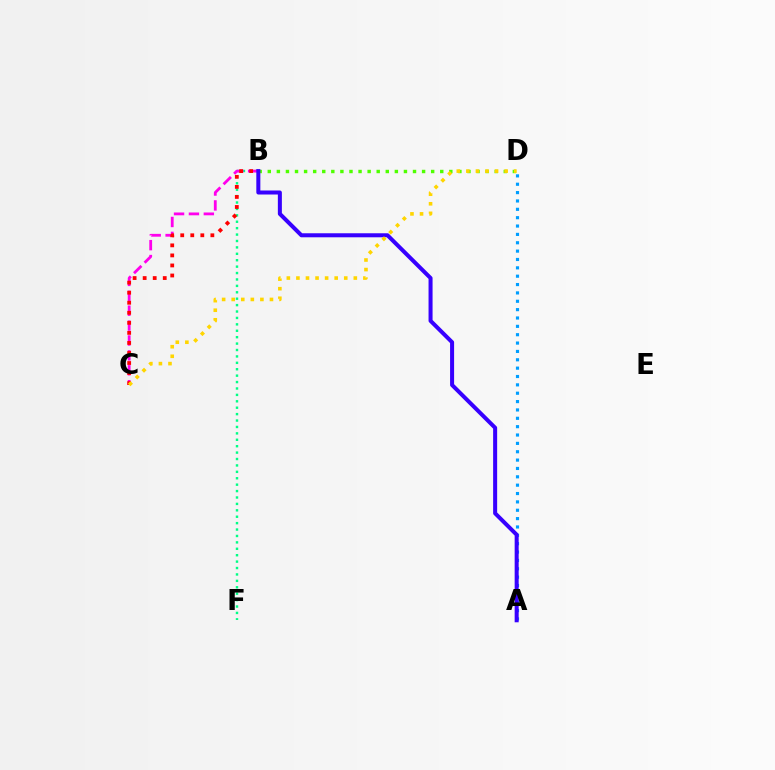{('B', 'F'): [{'color': '#00ff86', 'line_style': 'dotted', 'thickness': 1.74}], ('A', 'D'): [{'color': '#009eff', 'line_style': 'dotted', 'thickness': 2.27}], ('B', 'C'): [{'color': '#ff00ed', 'line_style': 'dashed', 'thickness': 2.02}, {'color': '#ff0000', 'line_style': 'dotted', 'thickness': 2.73}], ('B', 'D'): [{'color': '#4fff00', 'line_style': 'dotted', 'thickness': 2.47}], ('A', 'B'): [{'color': '#3700ff', 'line_style': 'solid', 'thickness': 2.9}], ('C', 'D'): [{'color': '#ffd500', 'line_style': 'dotted', 'thickness': 2.6}]}